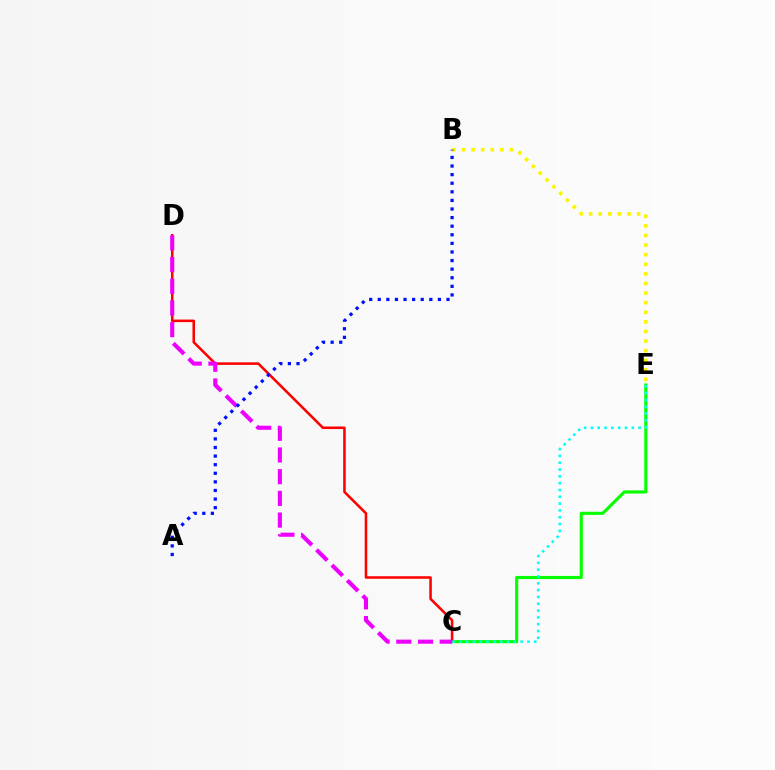{('B', 'E'): [{'color': '#fcf500', 'line_style': 'dotted', 'thickness': 2.61}], ('C', 'E'): [{'color': '#08ff00', 'line_style': 'solid', 'thickness': 2.26}, {'color': '#00fff6', 'line_style': 'dotted', 'thickness': 1.85}], ('C', 'D'): [{'color': '#ff0000', 'line_style': 'solid', 'thickness': 1.83}, {'color': '#ee00ff', 'line_style': 'dashed', 'thickness': 2.95}], ('A', 'B'): [{'color': '#0010ff', 'line_style': 'dotted', 'thickness': 2.33}]}